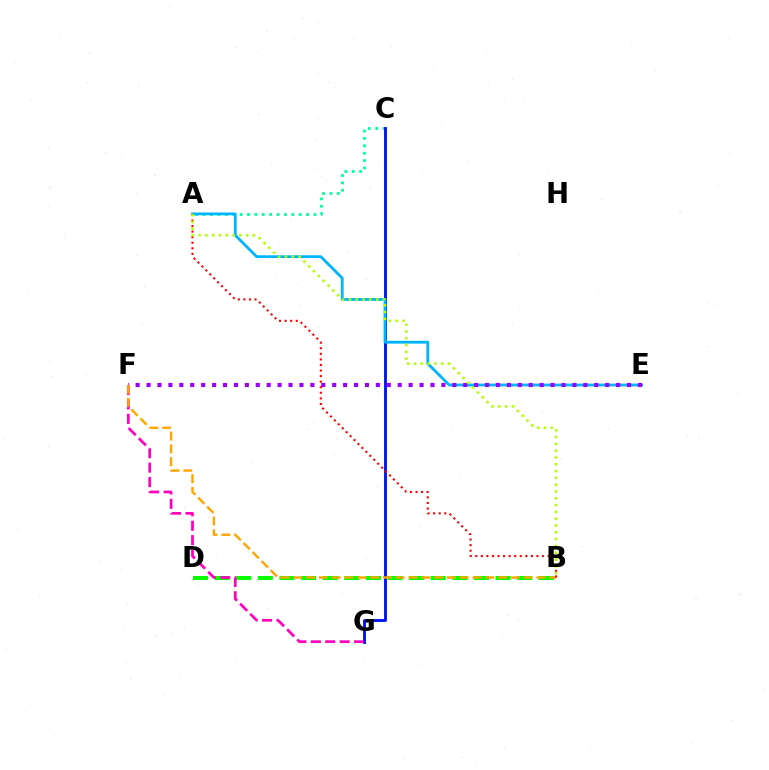{('B', 'D'): [{'color': '#08ff00', 'line_style': 'dashed', 'thickness': 2.94}], ('A', 'C'): [{'color': '#00ff9d', 'line_style': 'dotted', 'thickness': 2.01}], ('C', 'G'): [{'color': '#0010ff', 'line_style': 'solid', 'thickness': 2.06}], ('A', 'E'): [{'color': '#00b5ff', 'line_style': 'solid', 'thickness': 2.02}], ('F', 'G'): [{'color': '#ff00bd', 'line_style': 'dashed', 'thickness': 1.96}], ('E', 'F'): [{'color': '#9b00ff', 'line_style': 'dotted', 'thickness': 2.97}], ('B', 'F'): [{'color': '#ffa500', 'line_style': 'dashed', 'thickness': 1.74}], ('A', 'B'): [{'color': '#ff0000', 'line_style': 'dotted', 'thickness': 1.51}, {'color': '#b3ff00', 'line_style': 'dotted', 'thickness': 1.85}]}